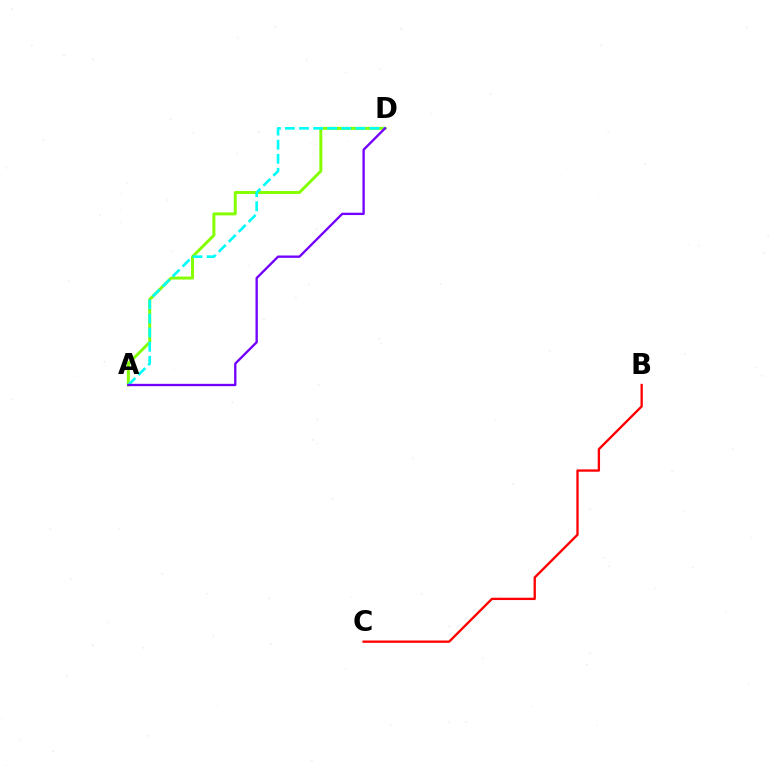{('A', 'D'): [{'color': '#84ff00', 'line_style': 'solid', 'thickness': 2.13}, {'color': '#00fff6', 'line_style': 'dashed', 'thickness': 1.91}, {'color': '#7200ff', 'line_style': 'solid', 'thickness': 1.68}], ('B', 'C'): [{'color': '#ff0000', 'line_style': 'solid', 'thickness': 1.68}]}